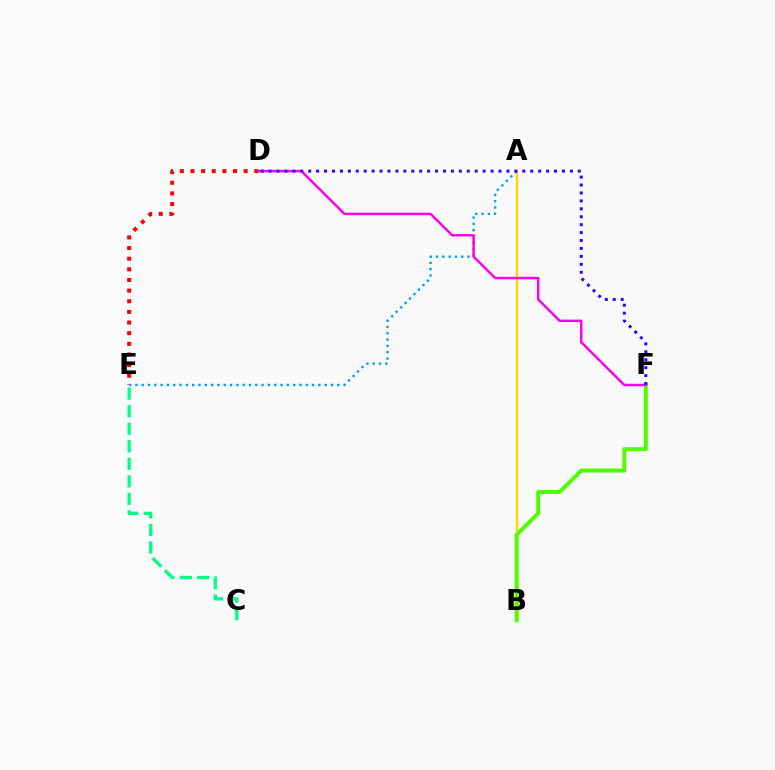{('A', 'B'): [{'color': '#ffd500', 'line_style': 'solid', 'thickness': 1.75}], ('B', 'F'): [{'color': '#4fff00', 'line_style': 'solid', 'thickness': 2.85}], ('D', 'E'): [{'color': '#ff0000', 'line_style': 'dotted', 'thickness': 2.89}], ('A', 'E'): [{'color': '#009eff', 'line_style': 'dotted', 'thickness': 1.71}], ('C', 'E'): [{'color': '#00ff86', 'line_style': 'dashed', 'thickness': 2.38}], ('D', 'F'): [{'color': '#ff00ed', 'line_style': 'solid', 'thickness': 1.77}, {'color': '#3700ff', 'line_style': 'dotted', 'thickness': 2.15}]}